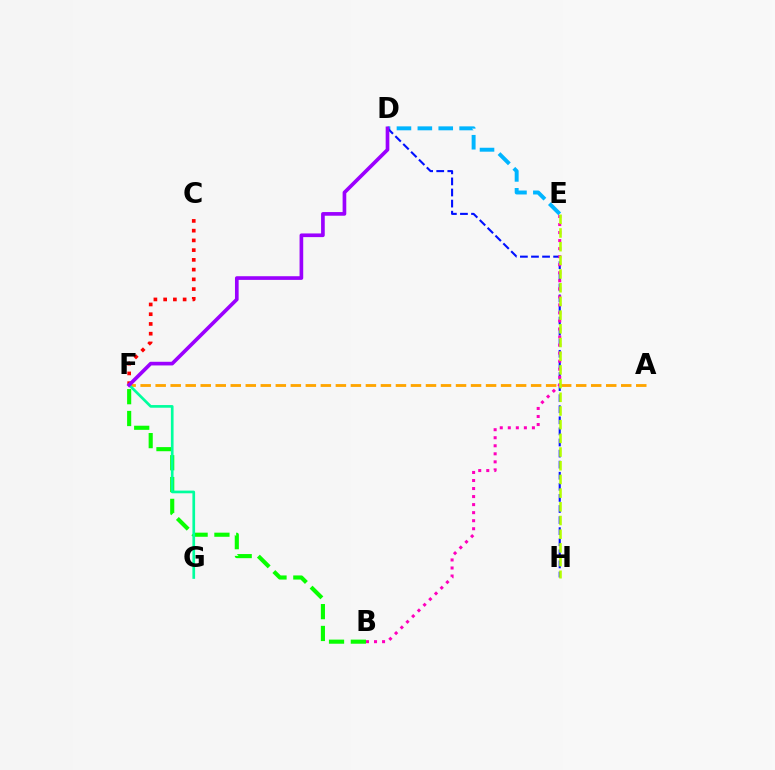{('A', 'F'): [{'color': '#ffa500', 'line_style': 'dashed', 'thickness': 2.04}], ('D', 'E'): [{'color': '#00b5ff', 'line_style': 'dashed', 'thickness': 2.84}], ('C', 'F'): [{'color': '#ff0000', 'line_style': 'dotted', 'thickness': 2.65}], ('B', 'F'): [{'color': '#08ff00', 'line_style': 'dashed', 'thickness': 2.96}], ('F', 'G'): [{'color': '#00ff9d', 'line_style': 'solid', 'thickness': 1.93}], ('D', 'H'): [{'color': '#0010ff', 'line_style': 'dashed', 'thickness': 1.51}], ('B', 'E'): [{'color': '#ff00bd', 'line_style': 'dotted', 'thickness': 2.18}], ('E', 'H'): [{'color': '#b3ff00', 'line_style': 'dashed', 'thickness': 1.86}], ('D', 'F'): [{'color': '#9b00ff', 'line_style': 'solid', 'thickness': 2.64}]}